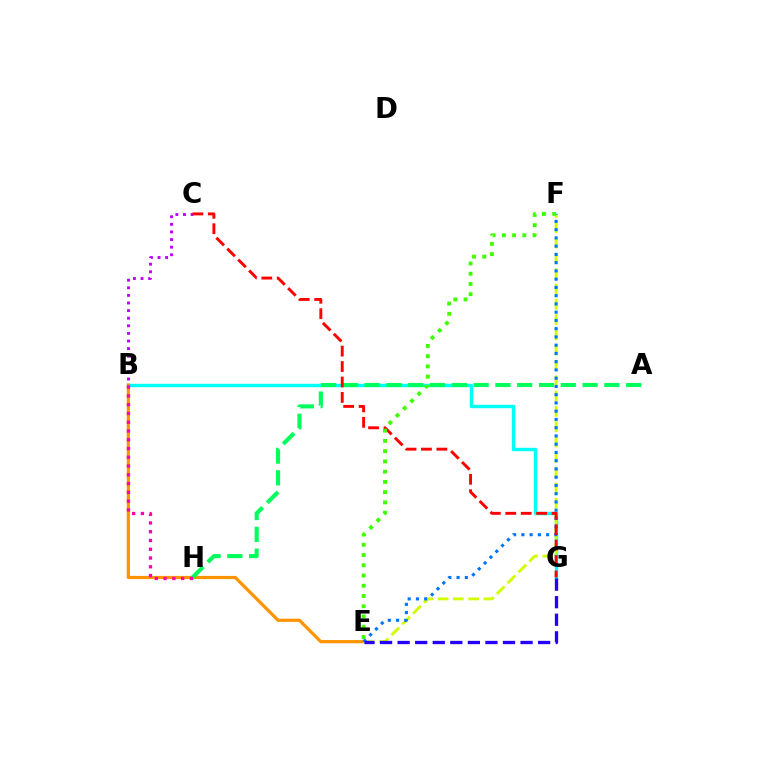{('B', 'G'): [{'color': '#00fff6', 'line_style': 'solid', 'thickness': 2.45}], ('B', 'E'): [{'color': '#ff9400', 'line_style': 'solid', 'thickness': 2.32}], ('B', 'C'): [{'color': '#b900ff', 'line_style': 'dotted', 'thickness': 2.07}], ('A', 'H'): [{'color': '#00ff5c', 'line_style': 'dashed', 'thickness': 2.96}], ('B', 'H'): [{'color': '#ff00ac', 'line_style': 'dotted', 'thickness': 2.38}], ('E', 'F'): [{'color': '#d1ff00', 'line_style': 'dashed', 'thickness': 2.08}, {'color': '#0074ff', 'line_style': 'dotted', 'thickness': 2.24}, {'color': '#3dff00', 'line_style': 'dotted', 'thickness': 2.78}], ('E', 'G'): [{'color': '#2500ff', 'line_style': 'dashed', 'thickness': 2.39}], ('C', 'G'): [{'color': '#ff0000', 'line_style': 'dashed', 'thickness': 2.1}]}